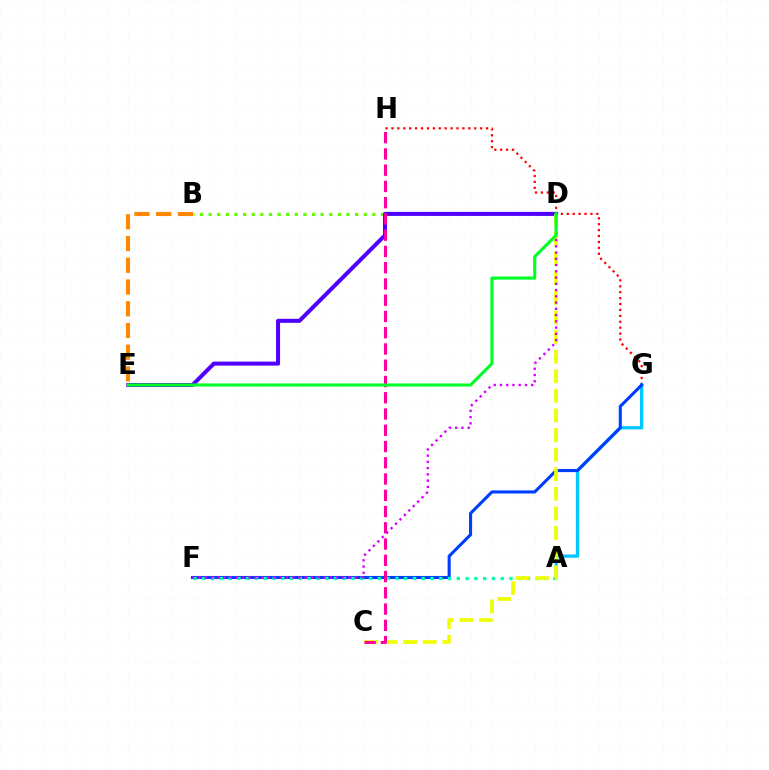{('B', 'D'): [{'color': '#66ff00', 'line_style': 'dotted', 'thickness': 2.34}], ('B', 'E'): [{'color': '#ff8800', 'line_style': 'dashed', 'thickness': 2.95}], ('G', 'H'): [{'color': '#ff0000', 'line_style': 'dotted', 'thickness': 1.61}], ('A', 'G'): [{'color': '#00c7ff', 'line_style': 'solid', 'thickness': 2.37}], ('F', 'G'): [{'color': '#003fff', 'line_style': 'solid', 'thickness': 2.24}], ('D', 'E'): [{'color': '#4f00ff', 'line_style': 'solid', 'thickness': 2.9}, {'color': '#00ff27', 'line_style': 'solid', 'thickness': 2.23}], ('A', 'F'): [{'color': '#00ffaf', 'line_style': 'dotted', 'thickness': 2.38}], ('C', 'D'): [{'color': '#eeff00', 'line_style': 'dashed', 'thickness': 2.66}], ('C', 'H'): [{'color': '#ff00a0', 'line_style': 'dashed', 'thickness': 2.21}], ('D', 'F'): [{'color': '#d600ff', 'line_style': 'dotted', 'thickness': 1.7}]}